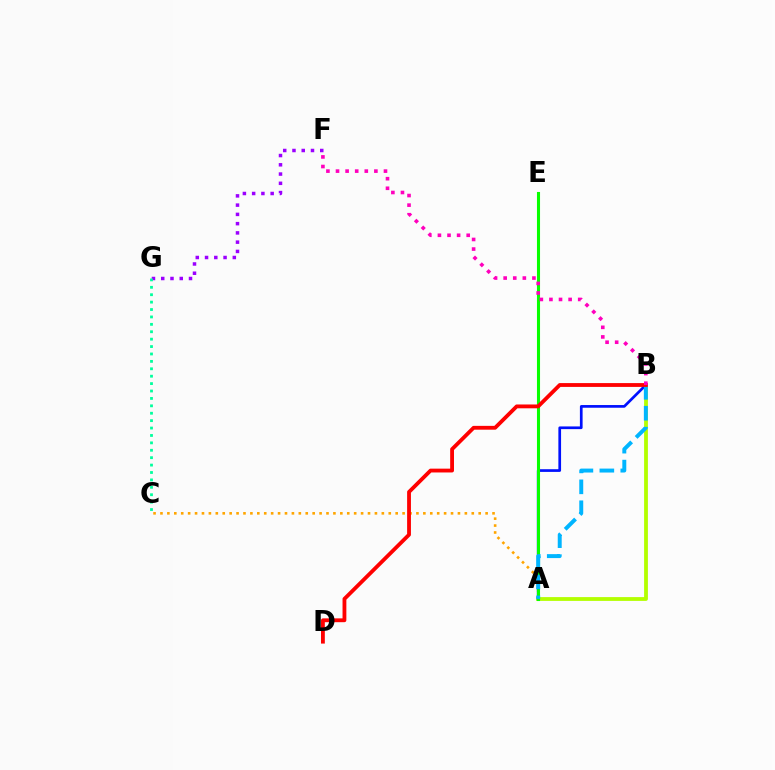{('A', 'B'): [{'color': '#b3ff00', 'line_style': 'solid', 'thickness': 2.73}, {'color': '#0010ff', 'line_style': 'solid', 'thickness': 1.94}, {'color': '#00b5ff', 'line_style': 'dashed', 'thickness': 2.84}], ('A', 'C'): [{'color': '#ffa500', 'line_style': 'dotted', 'thickness': 1.88}], ('F', 'G'): [{'color': '#9b00ff', 'line_style': 'dotted', 'thickness': 2.52}], ('A', 'E'): [{'color': '#08ff00', 'line_style': 'solid', 'thickness': 2.21}], ('C', 'G'): [{'color': '#00ff9d', 'line_style': 'dotted', 'thickness': 2.01}], ('B', 'D'): [{'color': '#ff0000', 'line_style': 'solid', 'thickness': 2.75}], ('B', 'F'): [{'color': '#ff00bd', 'line_style': 'dotted', 'thickness': 2.61}]}